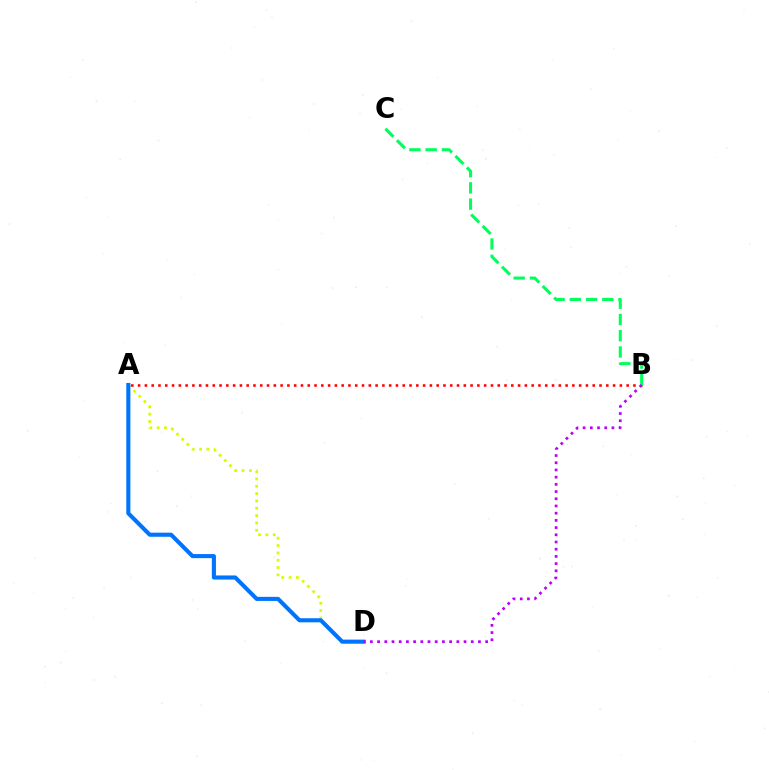{('A', 'D'): [{'color': '#d1ff00', 'line_style': 'dotted', 'thickness': 1.99}, {'color': '#0074ff', 'line_style': 'solid', 'thickness': 2.95}], ('A', 'B'): [{'color': '#ff0000', 'line_style': 'dotted', 'thickness': 1.84}], ('B', 'C'): [{'color': '#00ff5c', 'line_style': 'dashed', 'thickness': 2.21}], ('B', 'D'): [{'color': '#b900ff', 'line_style': 'dotted', 'thickness': 1.96}]}